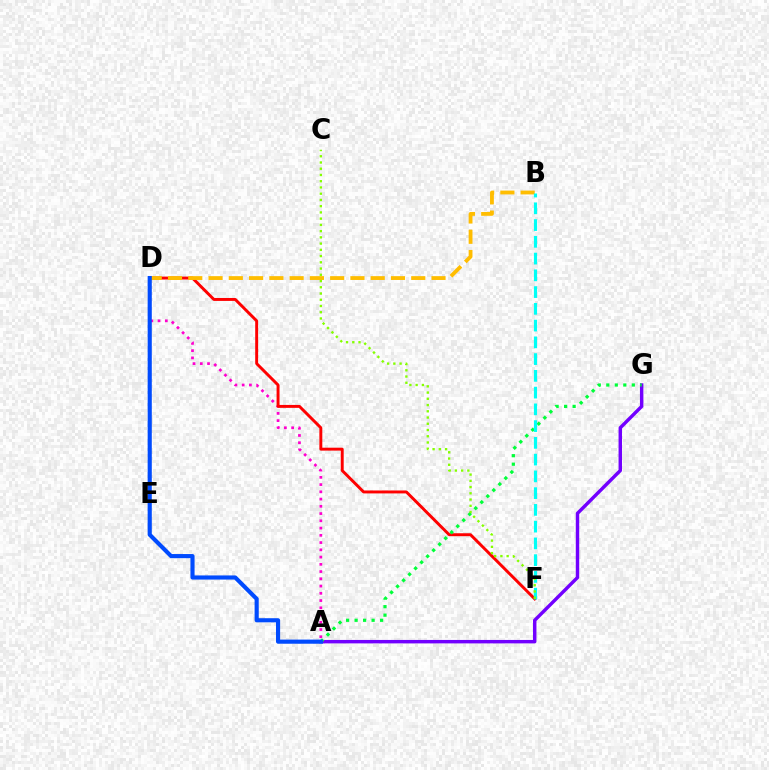{('A', 'G'): [{'color': '#7200ff', 'line_style': 'solid', 'thickness': 2.48}, {'color': '#00ff39', 'line_style': 'dotted', 'thickness': 2.31}], ('A', 'D'): [{'color': '#ff00cf', 'line_style': 'dotted', 'thickness': 1.97}, {'color': '#004bff', 'line_style': 'solid', 'thickness': 2.98}], ('D', 'F'): [{'color': '#ff0000', 'line_style': 'solid', 'thickness': 2.11}], ('B', 'D'): [{'color': '#ffbd00', 'line_style': 'dashed', 'thickness': 2.75}], ('B', 'F'): [{'color': '#00fff6', 'line_style': 'dashed', 'thickness': 2.28}], ('C', 'F'): [{'color': '#84ff00', 'line_style': 'dotted', 'thickness': 1.7}]}